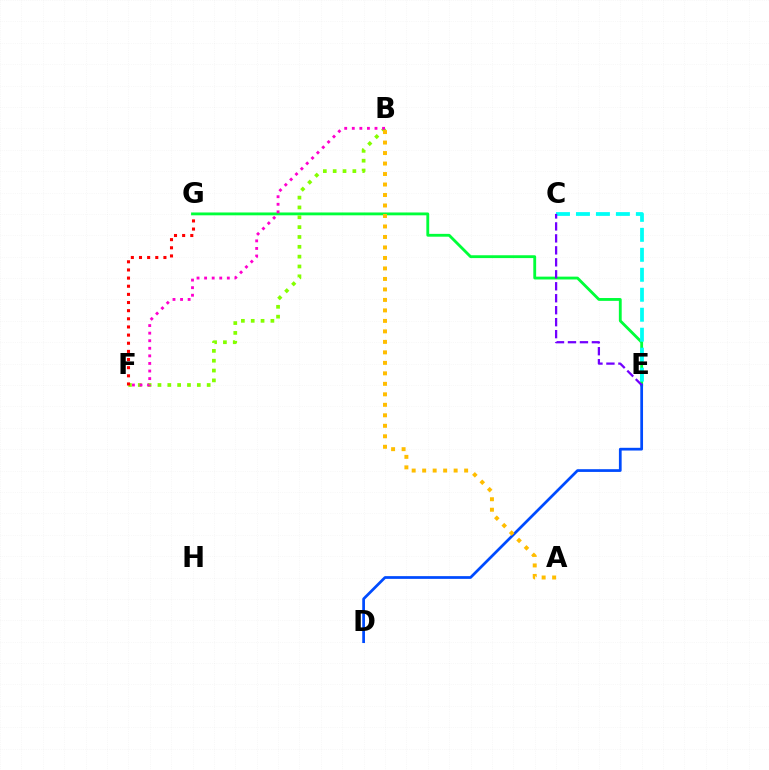{('E', 'G'): [{'color': '#00ff39', 'line_style': 'solid', 'thickness': 2.04}], ('B', 'F'): [{'color': '#84ff00', 'line_style': 'dotted', 'thickness': 2.67}, {'color': '#ff00cf', 'line_style': 'dotted', 'thickness': 2.06}], ('D', 'E'): [{'color': '#004bff', 'line_style': 'solid', 'thickness': 1.97}], ('A', 'B'): [{'color': '#ffbd00', 'line_style': 'dotted', 'thickness': 2.85}], ('C', 'E'): [{'color': '#00fff6', 'line_style': 'dashed', 'thickness': 2.71}, {'color': '#7200ff', 'line_style': 'dashed', 'thickness': 1.63}], ('F', 'G'): [{'color': '#ff0000', 'line_style': 'dotted', 'thickness': 2.21}]}